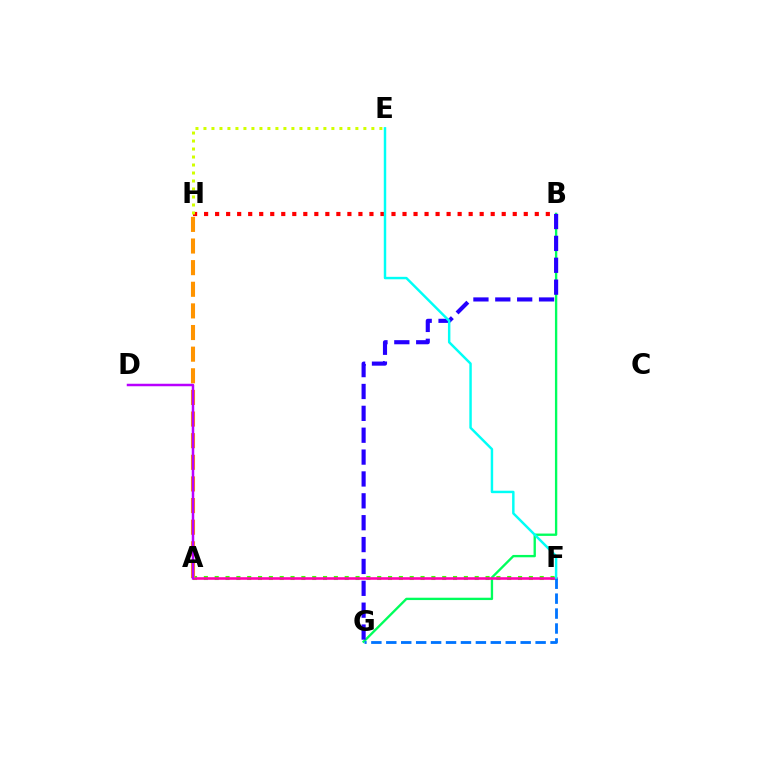{('B', 'H'): [{'color': '#ff0000', 'line_style': 'dotted', 'thickness': 2.99}], ('E', 'H'): [{'color': '#d1ff00', 'line_style': 'dotted', 'thickness': 2.17}], ('A', 'F'): [{'color': '#3dff00', 'line_style': 'dotted', 'thickness': 2.94}, {'color': '#ff00ac', 'line_style': 'solid', 'thickness': 1.86}], ('B', 'G'): [{'color': '#00ff5c', 'line_style': 'solid', 'thickness': 1.69}, {'color': '#2500ff', 'line_style': 'dashed', 'thickness': 2.97}], ('F', 'G'): [{'color': '#0074ff', 'line_style': 'dashed', 'thickness': 2.03}], ('E', 'F'): [{'color': '#00fff6', 'line_style': 'solid', 'thickness': 1.77}], ('A', 'H'): [{'color': '#ff9400', 'line_style': 'dashed', 'thickness': 2.94}], ('A', 'D'): [{'color': '#b900ff', 'line_style': 'solid', 'thickness': 1.8}]}